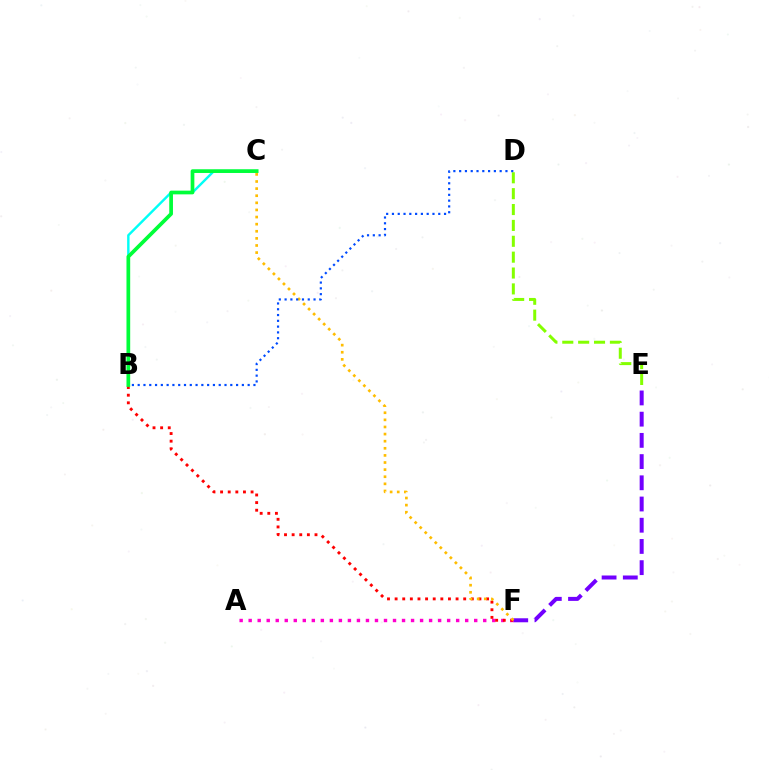{('B', 'C'): [{'color': '#00fff6', 'line_style': 'solid', 'thickness': 1.73}, {'color': '#00ff39', 'line_style': 'solid', 'thickness': 2.67}], ('E', 'F'): [{'color': '#7200ff', 'line_style': 'dashed', 'thickness': 2.88}], ('A', 'F'): [{'color': '#ff00cf', 'line_style': 'dotted', 'thickness': 2.45}], ('B', 'F'): [{'color': '#ff0000', 'line_style': 'dotted', 'thickness': 2.07}], ('C', 'F'): [{'color': '#ffbd00', 'line_style': 'dotted', 'thickness': 1.93}], ('D', 'E'): [{'color': '#84ff00', 'line_style': 'dashed', 'thickness': 2.16}], ('B', 'D'): [{'color': '#004bff', 'line_style': 'dotted', 'thickness': 1.57}]}